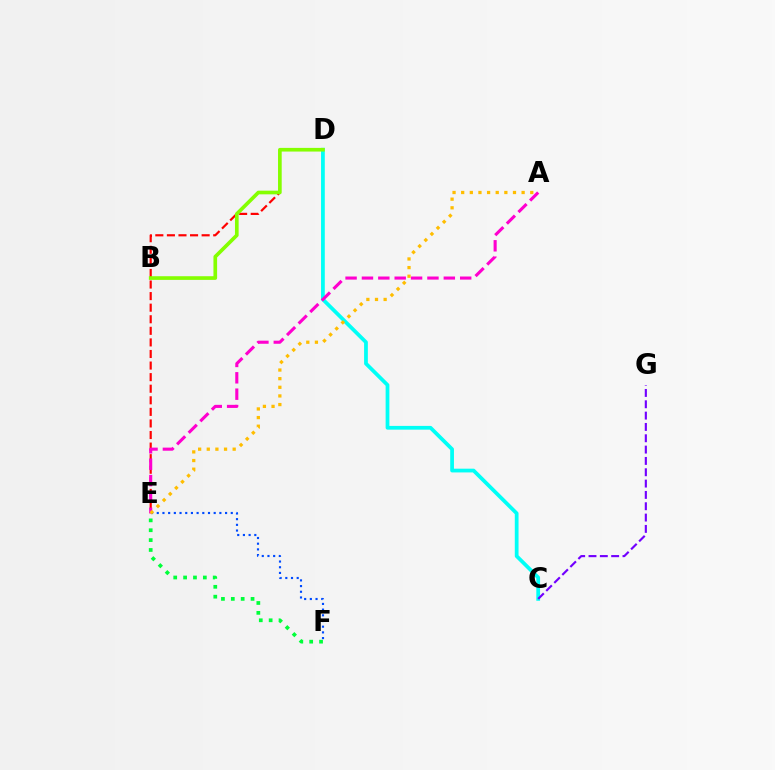{('C', 'D'): [{'color': '#00fff6', 'line_style': 'solid', 'thickness': 2.7}], ('D', 'E'): [{'color': '#ff0000', 'line_style': 'dashed', 'thickness': 1.57}], ('E', 'F'): [{'color': '#004bff', 'line_style': 'dotted', 'thickness': 1.55}, {'color': '#00ff39', 'line_style': 'dotted', 'thickness': 2.68}], ('C', 'G'): [{'color': '#7200ff', 'line_style': 'dashed', 'thickness': 1.54}], ('A', 'E'): [{'color': '#ff00cf', 'line_style': 'dashed', 'thickness': 2.22}, {'color': '#ffbd00', 'line_style': 'dotted', 'thickness': 2.35}], ('B', 'D'): [{'color': '#84ff00', 'line_style': 'solid', 'thickness': 2.64}]}